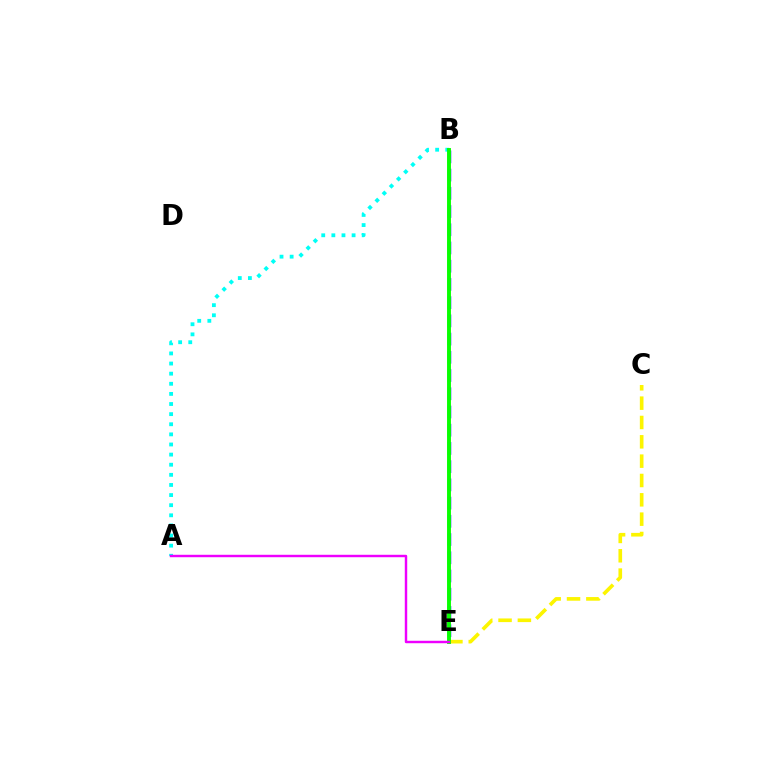{('C', 'E'): [{'color': '#fcf500', 'line_style': 'dashed', 'thickness': 2.63}], ('B', 'E'): [{'color': '#ff0000', 'line_style': 'solid', 'thickness': 1.52}, {'color': '#0010ff', 'line_style': 'dashed', 'thickness': 2.48}, {'color': '#08ff00', 'line_style': 'solid', 'thickness': 2.81}], ('A', 'B'): [{'color': '#00fff6', 'line_style': 'dotted', 'thickness': 2.75}], ('A', 'E'): [{'color': '#ee00ff', 'line_style': 'solid', 'thickness': 1.76}]}